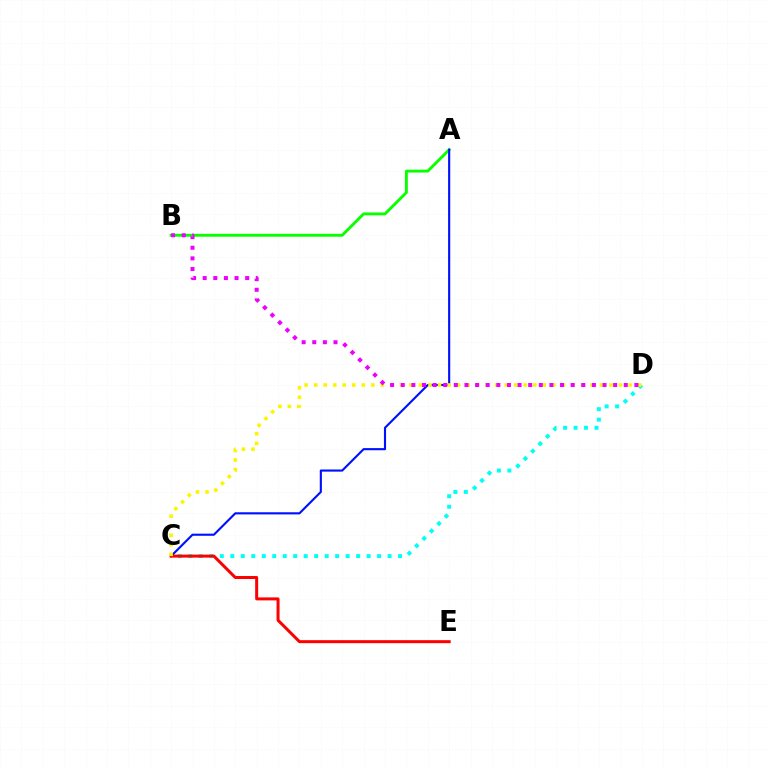{('C', 'D'): [{'color': '#00fff6', 'line_style': 'dotted', 'thickness': 2.85}, {'color': '#fcf500', 'line_style': 'dotted', 'thickness': 2.59}], ('A', 'B'): [{'color': '#08ff00', 'line_style': 'solid', 'thickness': 2.07}], ('A', 'C'): [{'color': '#0010ff', 'line_style': 'solid', 'thickness': 1.53}], ('C', 'E'): [{'color': '#ff0000', 'line_style': 'solid', 'thickness': 2.16}], ('B', 'D'): [{'color': '#ee00ff', 'line_style': 'dotted', 'thickness': 2.89}]}